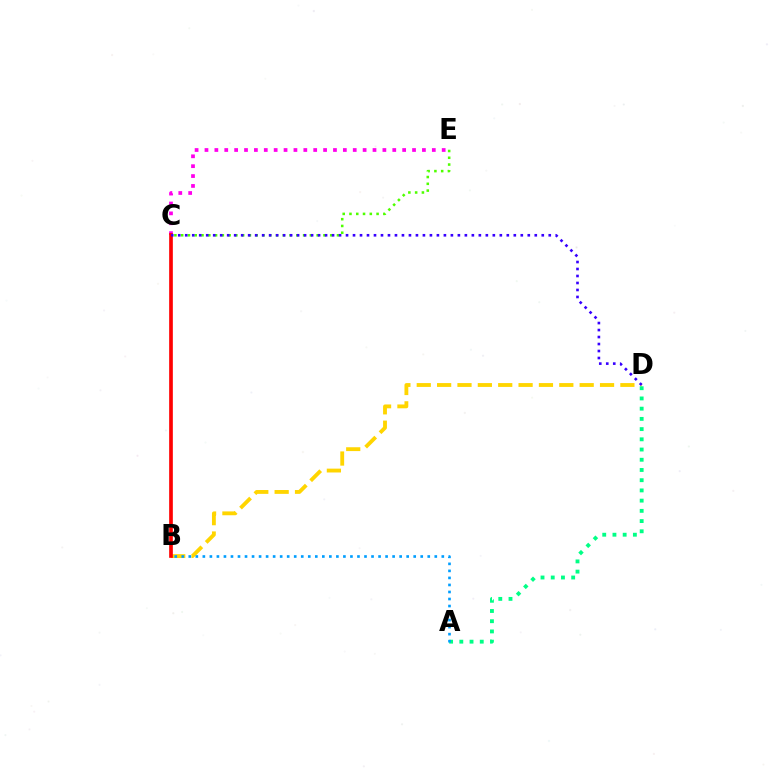{('B', 'D'): [{'color': '#ffd500', 'line_style': 'dashed', 'thickness': 2.77}], ('C', 'E'): [{'color': '#4fff00', 'line_style': 'dotted', 'thickness': 1.84}, {'color': '#ff00ed', 'line_style': 'dotted', 'thickness': 2.69}], ('A', 'D'): [{'color': '#00ff86', 'line_style': 'dotted', 'thickness': 2.78}], ('B', 'C'): [{'color': '#ff0000', 'line_style': 'solid', 'thickness': 2.64}], ('C', 'D'): [{'color': '#3700ff', 'line_style': 'dotted', 'thickness': 1.9}], ('A', 'B'): [{'color': '#009eff', 'line_style': 'dotted', 'thickness': 1.91}]}